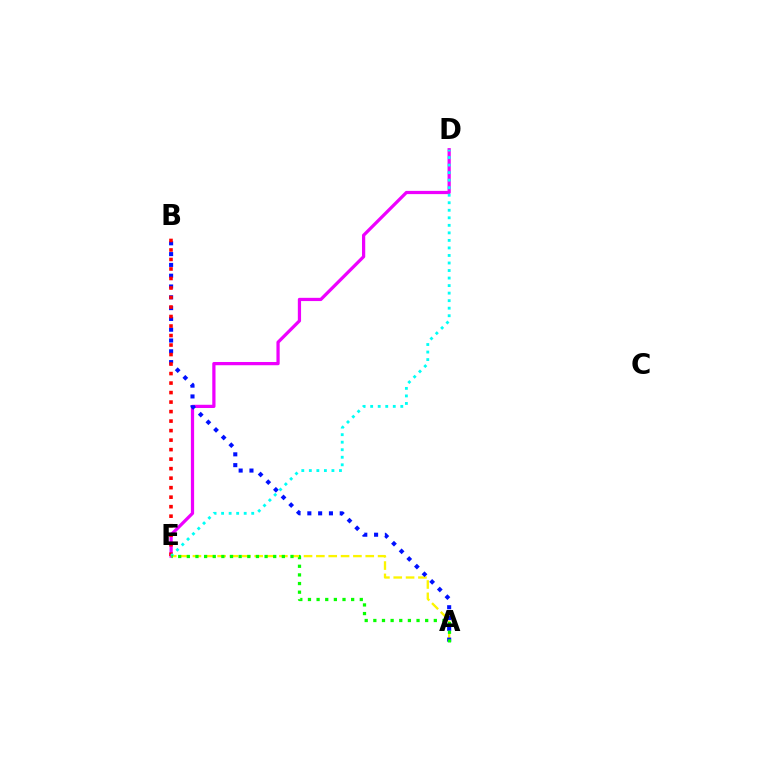{('D', 'E'): [{'color': '#ee00ff', 'line_style': 'solid', 'thickness': 2.33}, {'color': '#00fff6', 'line_style': 'dotted', 'thickness': 2.05}], ('A', 'E'): [{'color': '#fcf500', 'line_style': 'dashed', 'thickness': 1.68}, {'color': '#08ff00', 'line_style': 'dotted', 'thickness': 2.35}], ('A', 'B'): [{'color': '#0010ff', 'line_style': 'dotted', 'thickness': 2.93}], ('B', 'E'): [{'color': '#ff0000', 'line_style': 'dotted', 'thickness': 2.58}]}